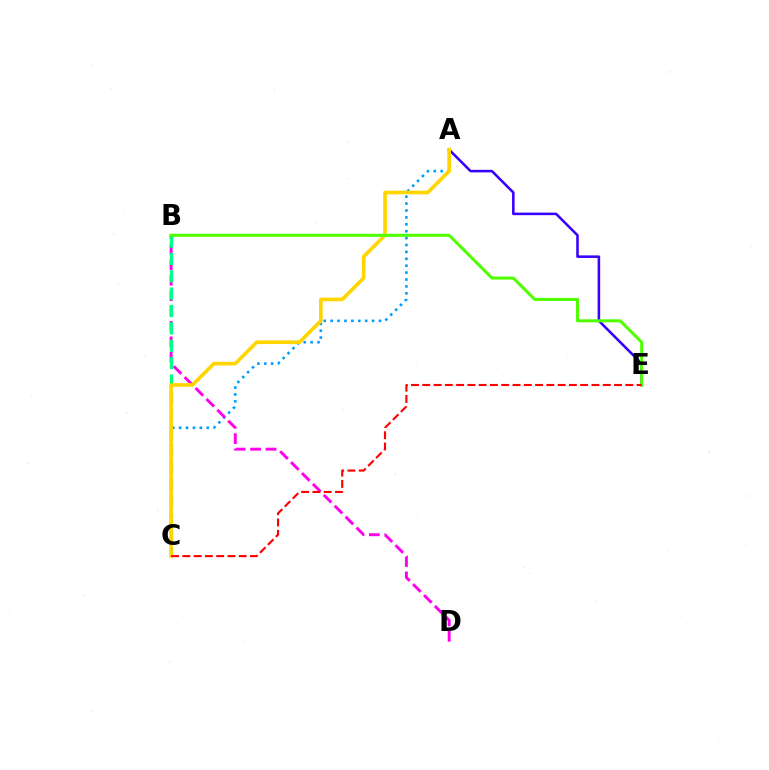{('A', 'C'): [{'color': '#009eff', 'line_style': 'dotted', 'thickness': 1.88}, {'color': '#ffd500', 'line_style': 'solid', 'thickness': 2.63}], ('B', 'D'): [{'color': '#ff00ed', 'line_style': 'dashed', 'thickness': 2.09}], ('A', 'E'): [{'color': '#3700ff', 'line_style': 'solid', 'thickness': 1.84}], ('B', 'C'): [{'color': '#00ff86', 'line_style': 'dashed', 'thickness': 2.36}], ('B', 'E'): [{'color': '#4fff00', 'line_style': 'solid', 'thickness': 2.17}], ('C', 'E'): [{'color': '#ff0000', 'line_style': 'dashed', 'thickness': 1.53}]}